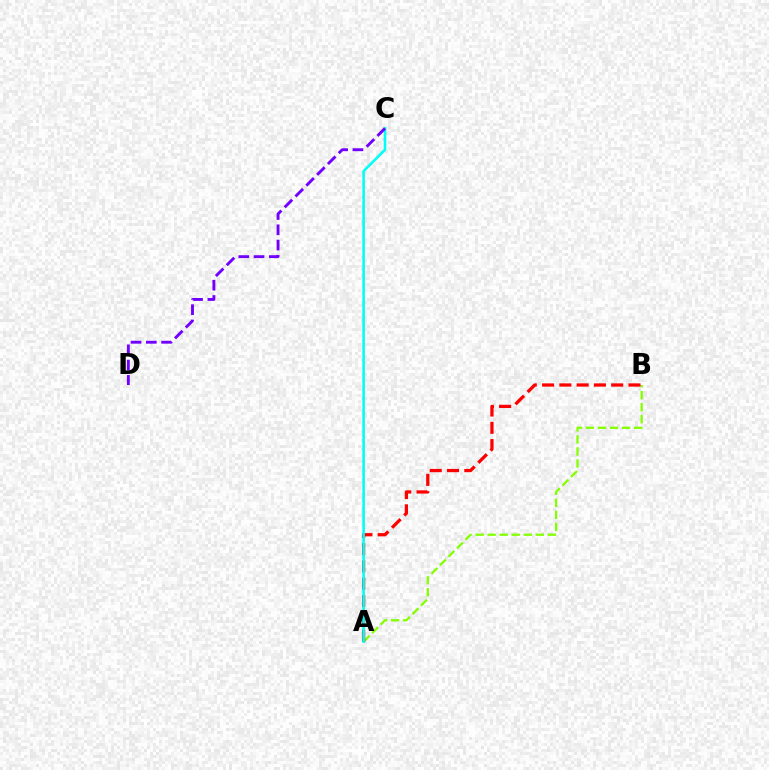{('A', 'B'): [{'color': '#84ff00', 'line_style': 'dashed', 'thickness': 1.64}, {'color': '#ff0000', 'line_style': 'dashed', 'thickness': 2.35}], ('A', 'C'): [{'color': '#00fff6', 'line_style': 'solid', 'thickness': 1.86}], ('C', 'D'): [{'color': '#7200ff', 'line_style': 'dashed', 'thickness': 2.08}]}